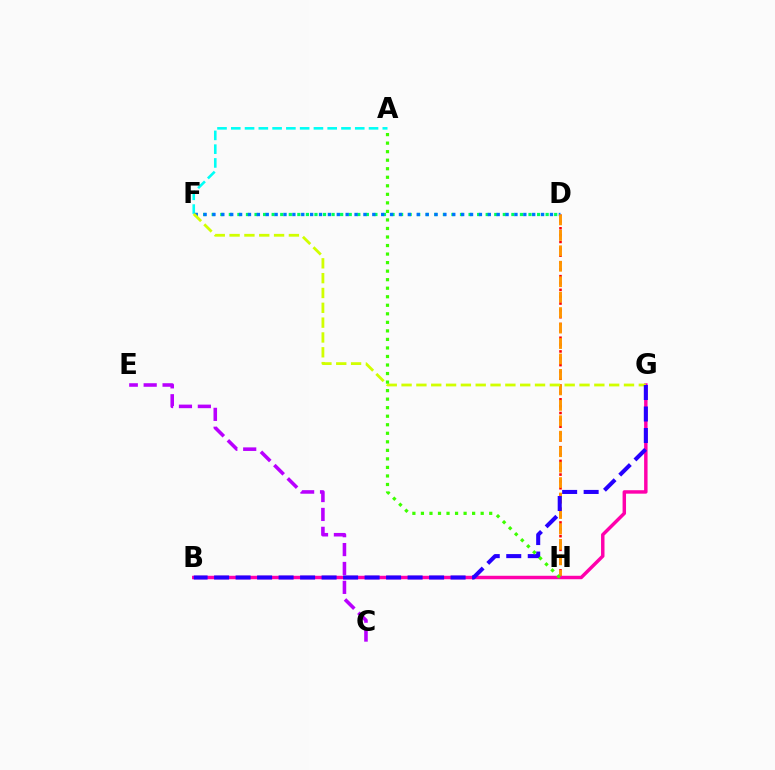{('A', 'F'): [{'color': '#00fff6', 'line_style': 'dashed', 'thickness': 1.87}], ('D', 'F'): [{'color': '#00ff5c', 'line_style': 'dotted', 'thickness': 2.33}, {'color': '#0074ff', 'line_style': 'dotted', 'thickness': 2.41}], ('D', 'H'): [{'color': '#ff0000', 'line_style': 'dotted', 'thickness': 1.86}, {'color': '#ff9400', 'line_style': 'dashed', 'thickness': 2.1}], ('C', 'E'): [{'color': '#b900ff', 'line_style': 'dashed', 'thickness': 2.57}], ('B', 'G'): [{'color': '#ff00ac', 'line_style': 'solid', 'thickness': 2.49}, {'color': '#2500ff', 'line_style': 'dashed', 'thickness': 2.92}], ('F', 'G'): [{'color': '#d1ff00', 'line_style': 'dashed', 'thickness': 2.01}], ('A', 'H'): [{'color': '#3dff00', 'line_style': 'dotted', 'thickness': 2.32}]}